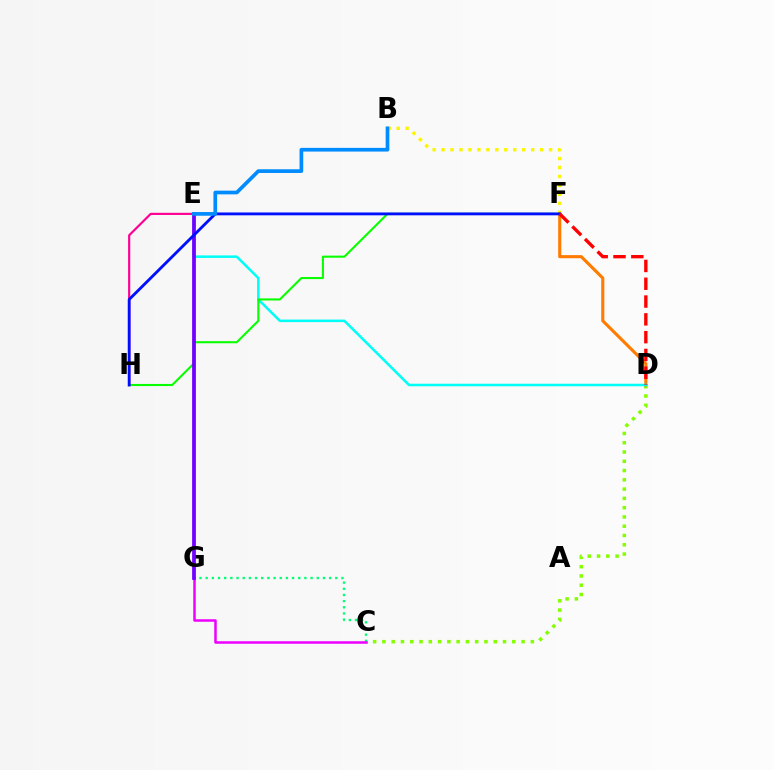{('B', 'F'): [{'color': '#fcf500', 'line_style': 'dotted', 'thickness': 2.43}], ('C', 'D'): [{'color': '#84ff00', 'line_style': 'dotted', 'thickness': 2.52}], ('D', 'F'): [{'color': '#ff7c00', 'line_style': 'solid', 'thickness': 2.24}, {'color': '#ff0000', 'line_style': 'dashed', 'thickness': 2.42}], ('D', 'E'): [{'color': '#00fff6', 'line_style': 'solid', 'thickness': 1.82}], ('C', 'G'): [{'color': '#00ff74', 'line_style': 'dotted', 'thickness': 1.68}, {'color': '#ee00ff', 'line_style': 'solid', 'thickness': 1.8}], ('F', 'H'): [{'color': '#08ff00', 'line_style': 'solid', 'thickness': 1.5}, {'color': '#0010ff', 'line_style': 'solid', 'thickness': 2.05}], ('E', 'H'): [{'color': '#ff0094', 'line_style': 'solid', 'thickness': 1.57}], ('E', 'G'): [{'color': '#7200ff', 'line_style': 'solid', 'thickness': 2.71}], ('B', 'E'): [{'color': '#008cff', 'line_style': 'solid', 'thickness': 2.66}]}